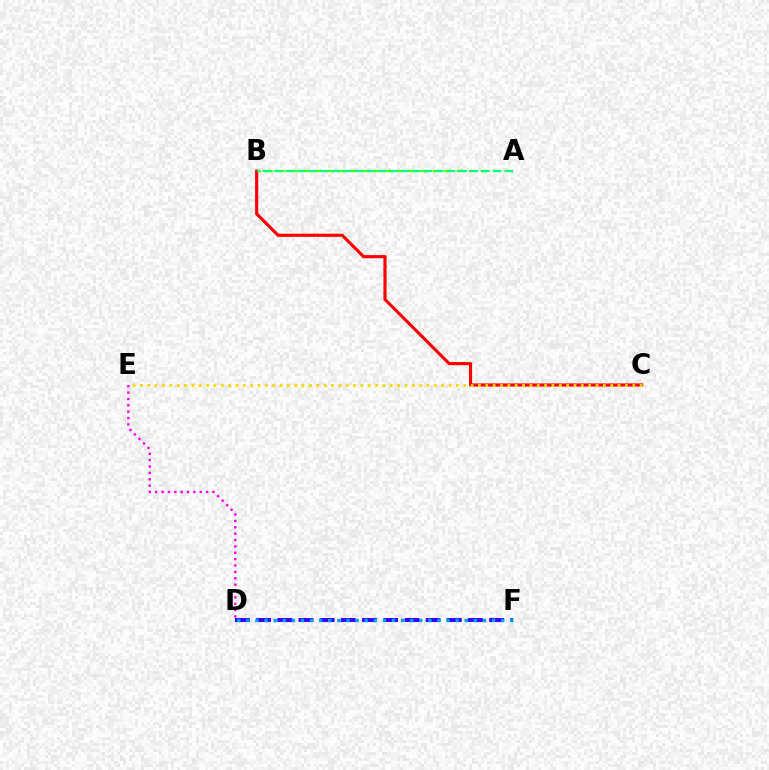{('B', 'C'): [{'color': '#ff0000', 'line_style': 'solid', 'thickness': 2.27}], ('D', 'F'): [{'color': '#3700ff', 'line_style': 'dashed', 'thickness': 2.88}, {'color': '#009eff', 'line_style': 'dotted', 'thickness': 2.47}], ('A', 'B'): [{'color': '#4fff00', 'line_style': 'dashed', 'thickness': 1.63}, {'color': '#00ff86', 'line_style': 'dashed', 'thickness': 1.57}], ('D', 'E'): [{'color': '#ff00ed', 'line_style': 'dotted', 'thickness': 1.73}], ('C', 'E'): [{'color': '#ffd500', 'line_style': 'dotted', 'thickness': 2.0}]}